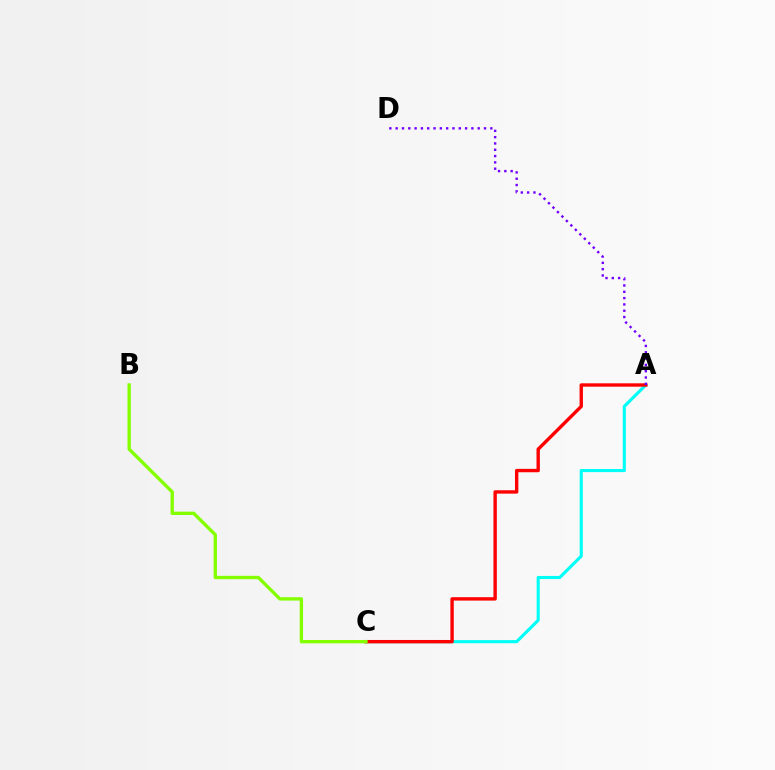{('A', 'C'): [{'color': '#00fff6', 'line_style': 'solid', 'thickness': 2.24}, {'color': '#ff0000', 'line_style': 'solid', 'thickness': 2.43}], ('B', 'C'): [{'color': '#84ff00', 'line_style': 'solid', 'thickness': 2.41}], ('A', 'D'): [{'color': '#7200ff', 'line_style': 'dotted', 'thickness': 1.71}]}